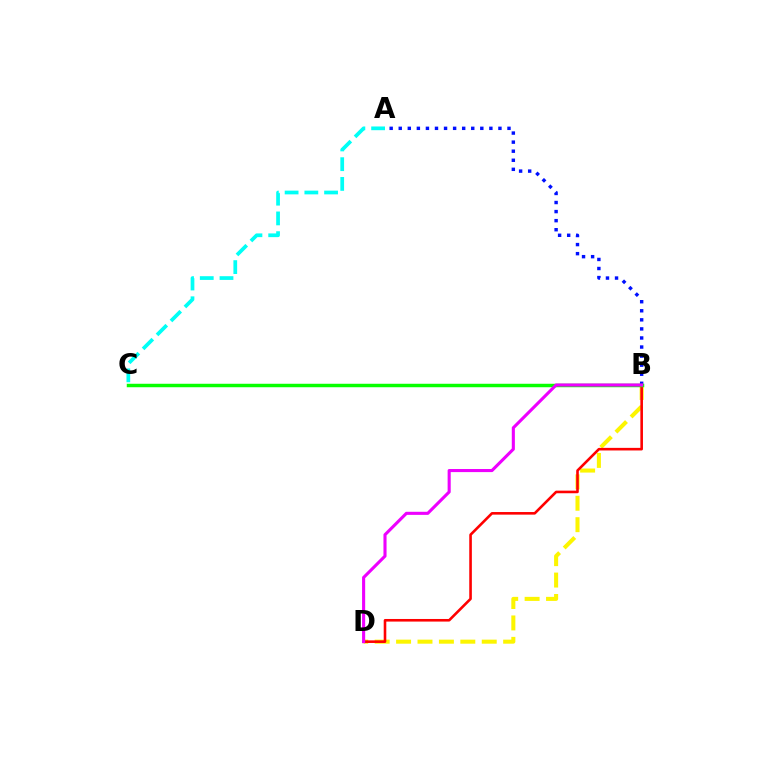{('B', 'D'): [{'color': '#fcf500', 'line_style': 'dashed', 'thickness': 2.91}, {'color': '#ff0000', 'line_style': 'solid', 'thickness': 1.87}, {'color': '#ee00ff', 'line_style': 'solid', 'thickness': 2.23}], ('A', 'B'): [{'color': '#0010ff', 'line_style': 'dotted', 'thickness': 2.46}], ('B', 'C'): [{'color': '#08ff00', 'line_style': 'solid', 'thickness': 2.5}], ('A', 'C'): [{'color': '#00fff6', 'line_style': 'dashed', 'thickness': 2.68}]}